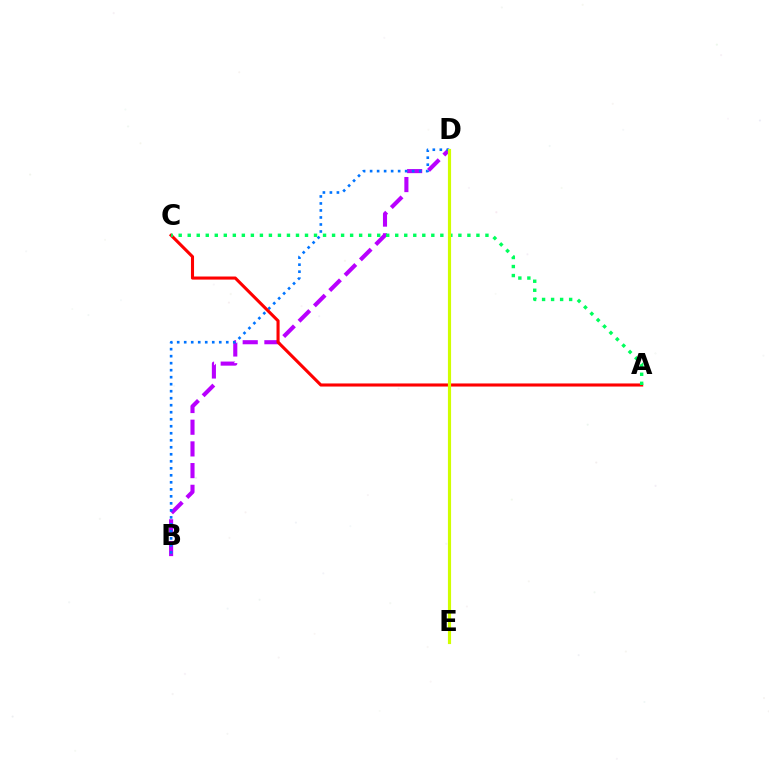{('B', 'D'): [{'color': '#b900ff', 'line_style': 'dashed', 'thickness': 2.95}, {'color': '#0074ff', 'line_style': 'dotted', 'thickness': 1.9}], ('A', 'C'): [{'color': '#ff0000', 'line_style': 'solid', 'thickness': 2.22}, {'color': '#00ff5c', 'line_style': 'dotted', 'thickness': 2.45}], ('D', 'E'): [{'color': '#d1ff00', 'line_style': 'solid', 'thickness': 2.27}]}